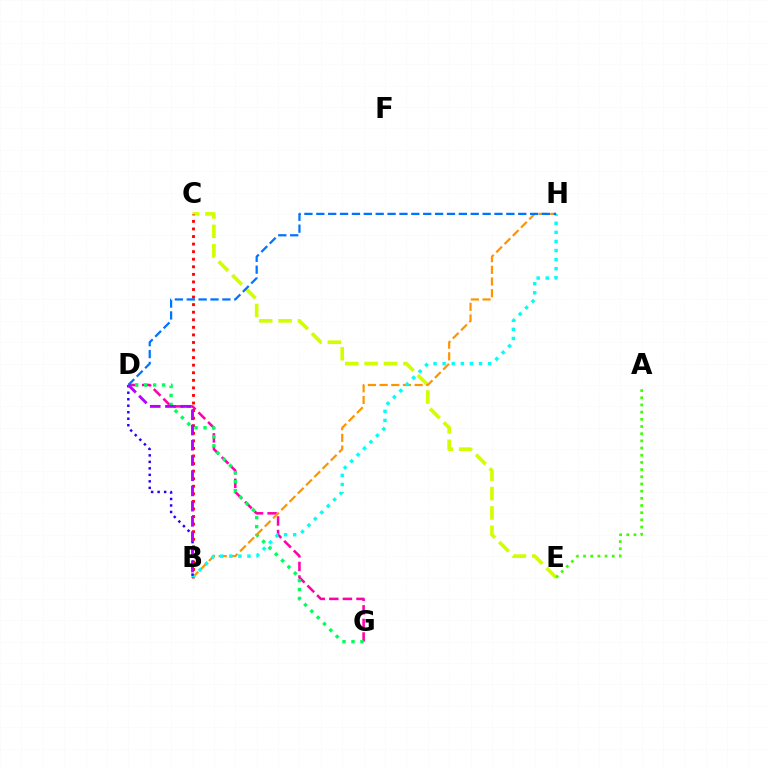{('D', 'G'): [{'color': '#ff00ac', 'line_style': 'dashed', 'thickness': 1.84}, {'color': '#00ff5c', 'line_style': 'dotted', 'thickness': 2.43}], ('C', 'E'): [{'color': '#d1ff00', 'line_style': 'dashed', 'thickness': 2.63}], ('B', 'C'): [{'color': '#ff0000', 'line_style': 'dotted', 'thickness': 2.06}], ('A', 'E'): [{'color': '#3dff00', 'line_style': 'dotted', 'thickness': 1.95}], ('B', 'H'): [{'color': '#ff9400', 'line_style': 'dashed', 'thickness': 1.59}, {'color': '#00fff6', 'line_style': 'dotted', 'thickness': 2.47}], ('D', 'H'): [{'color': '#0074ff', 'line_style': 'dashed', 'thickness': 1.61}], ('B', 'D'): [{'color': '#2500ff', 'line_style': 'dotted', 'thickness': 1.77}, {'color': '#b900ff', 'line_style': 'dashed', 'thickness': 2.07}]}